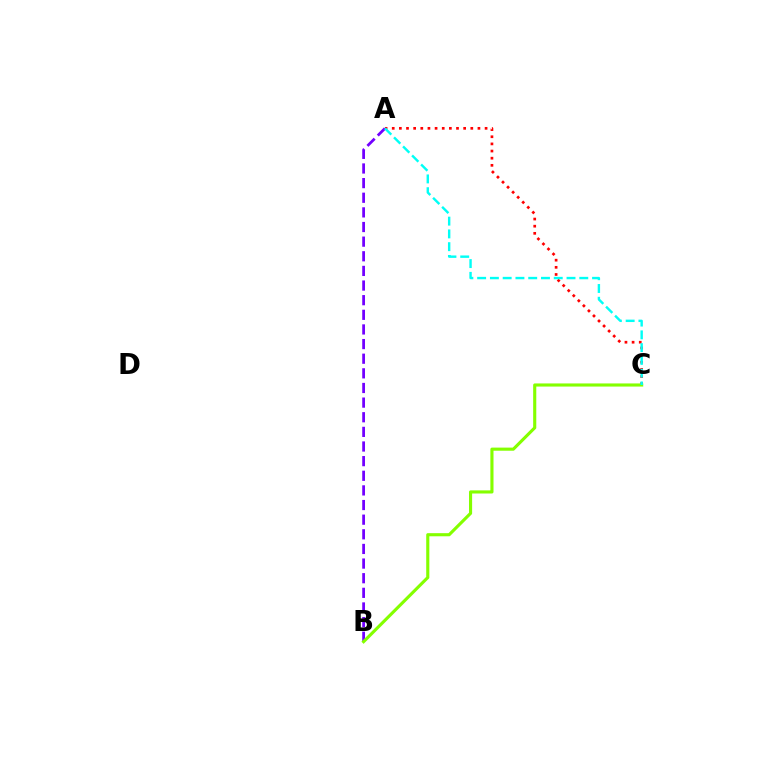{('A', 'C'): [{'color': '#ff0000', 'line_style': 'dotted', 'thickness': 1.94}, {'color': '#00fff6', 'line_style': 'dashed', 'thickness': 1.73}], ('A', 'B'): [{'color': '#7200ff', 'line_style': 'dashed', 'thickness': 1.99}], ('B', 'C'): [{'color': '#84ff00', 'line_style': 'solid', 'thickness': 2.25}]}